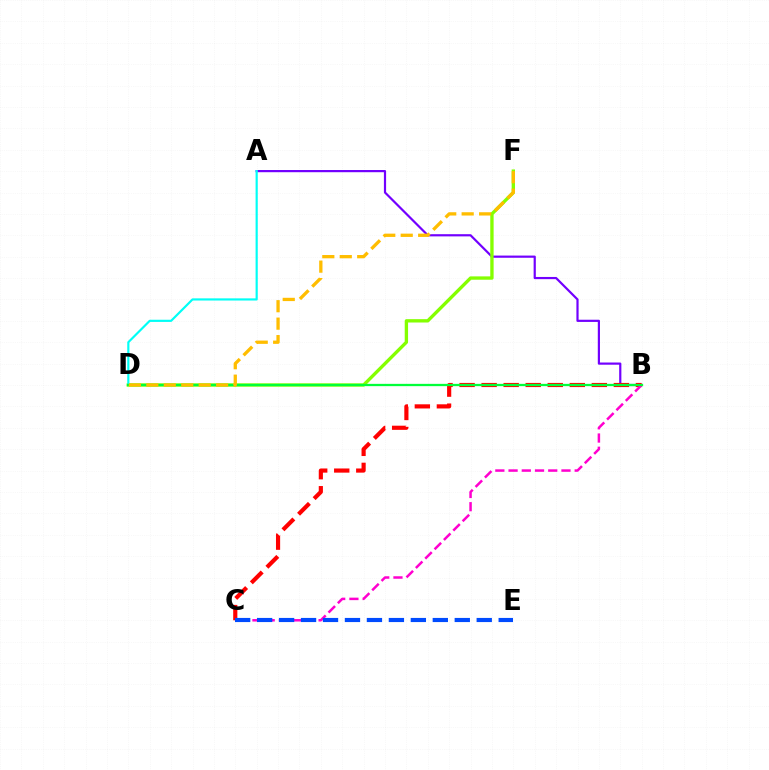{('A', 'B'): [{'color': '#7200ff', 'line_style': 'solid', 'thickness': 1.58}], ('B', 'C'): [{'color': '#ff0000', 'line_style': 'dashed', 'thickness': 2.99}, {'color': '#ff00cf', 'line_style': 'dashed', 'thickness': 1.8}], ('D', 'F'): [{'color': '#84ff00', 'line_style': 'solid', 'thickness': 2.41}, {'color': '#ffbd00', 'line_style': 'dashed', 'thickness': 2.37}], ('A', 'D'): [{'color': '#00fff6', 'line_style': 'solid', 'thickness': 1.57}], ('B', 'D'): [{'color': '#00ff39', 'line_style': 'solid', 'thickness': 1.65}], ('C', 'E'): [{'color': '#004bff', 'line_style': 'dashed', 'thickness': 2.98}]}